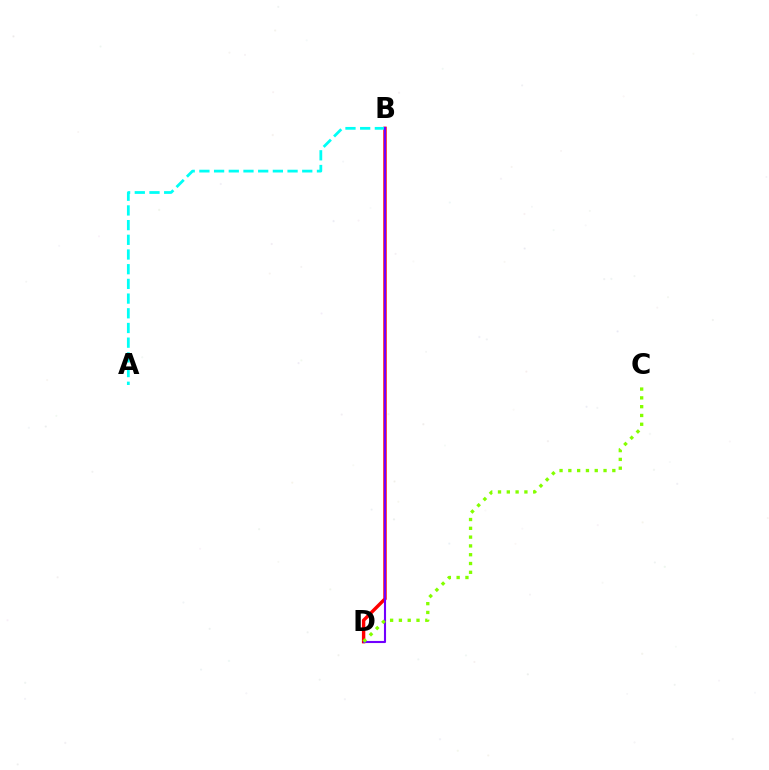{('B', 'D'): [{'color': '#ff0000', 'line_style': 'solid', 'thickness': 2.45}, {'color': '#7200ff', 'line_style': 'solid', 'thickness': 1.52}], ('A', 'B'): [{'color': '#00fff6', 'line_style': 'dashed', 'thickness': 2.0}], ('C', 'D'): [{'color': '#84ff00', 'line_style': 'dotted', 'thickness': 2.39}]}